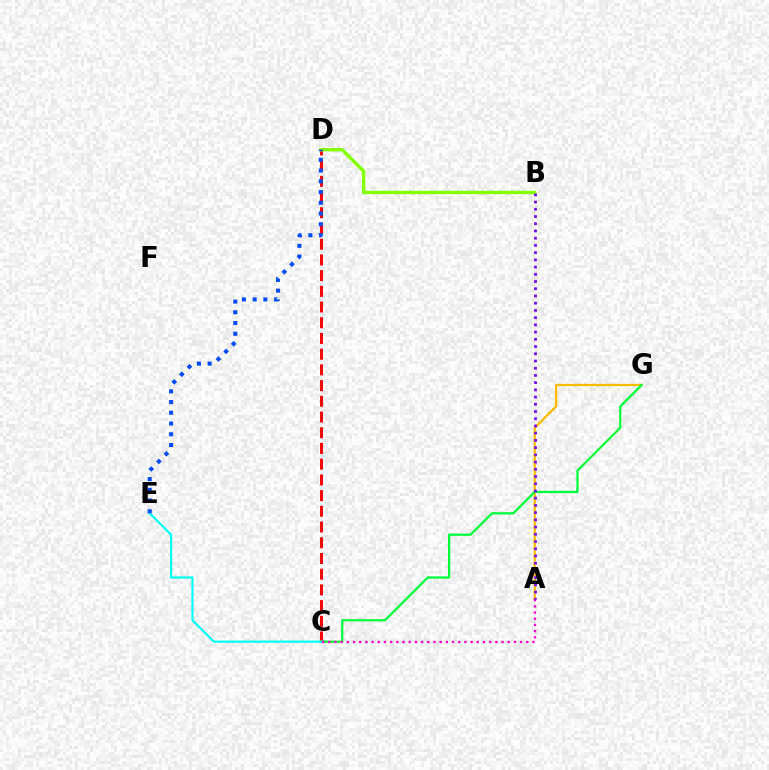{('C', 'D'): [{'color': '#ff0000', 'line_style': 'dashed', 'thickness': 2.13}], ('A', 'G'): [{'color': '#ffbd00', 'line_style': 'solid', 'thickness': 1.68}], ('C', 'G'): [{'color': '#00ff39', 'line_style': 'solid', 'thickness': 1.63}], ('A', 'C'): [{'color': '#ff00cf', 'line_style': 'dotted', 'thickness': 1.68}], ('C', 'E'): [{'color': '#00fff6', 'line_style': 'solid', 'thickness': 1.58}], ('B', 'D'): [{'color': '#84ff00', 'line_style': 'solid', 'thickness': 2.47}], ('D', 'E'): [{'color': '#004bff', 'line_style': 'dotted', 'thickness': 2.92}], ('A', 'B'): [{'color': '#7200ff', 'line_style': 'dotted', 'thickness': 1.96}]}